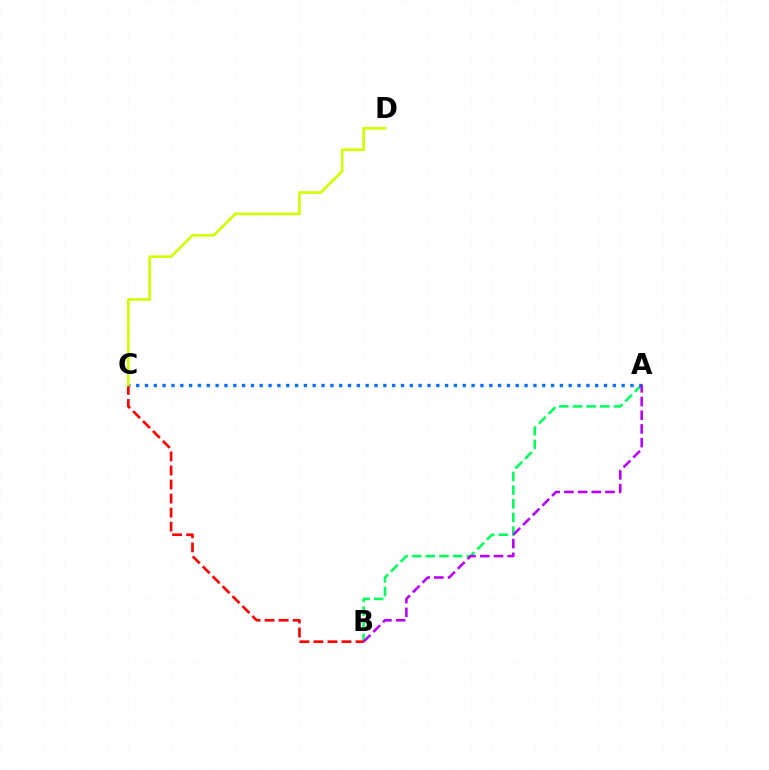{('A', 'B'): [{'color': '#00ff5c', 'line_style': 'dashed', 'thickness': 1.85}, {'color': '#b900ff', 'line_style': 'dashed', 'thickness': 1.86}], ('A', 'C'): [{'color': '#0074ff', 'line_style': 'dotted', 'thickness': 2.4}], ('B', 'C'): [{'color': '#ff0000', 'line_style': 'dashed', 'thickness': 1.91}], ('C', 'D'): [{'color': '#d1ff00', 'line_style': 'solid', 'thickness': 1.93}]}